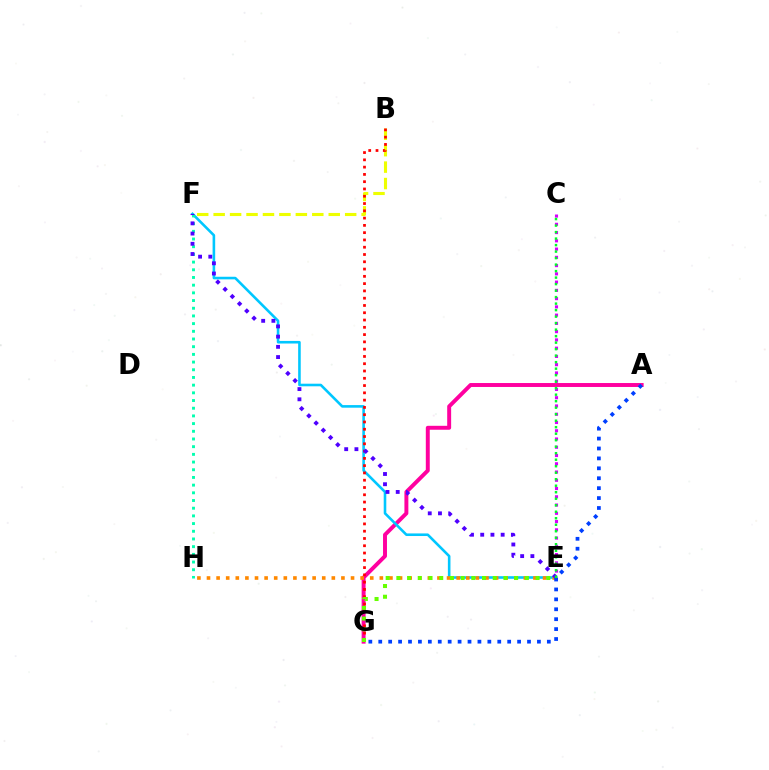{('C', 'E'): [{'color': '#d600ff', 'line_style': 'dotted', 'thickness': 2.24}, {'color': '#00ff27', 'line_style': 'dotted', 'thickness': 1.77}], ('A', 'G'): [{'color': '#ff00a0', 'line_style': 'solid', 'thickness': 2.84}, {'color': '#003fff', 'line_style': 'dotted', 'thickness': 2.69}], ('E', 'F'): [{'color': '#00c7ff', 'line_style': 'solid', 'thickness': 1.87}, {'color': '#4f00ff', 'line_style': 'dotted', 'thickness': 2.78}], ('B', 'F'): [{'color': '#eeff00', 'line_style': 'dashed', 'thickness': 2.23}], ('B', 'G'): [{'color': '#ff0000', 'line_style': 'dotted', 'thickness': 1.98}], ('E', 'H'): [{'color': '#ff8800', 'line_style': 'dotted', 'thickness': 2.61}], ('E', 'G'): [{'color': '#66ff00', 'line_style': 'dotted', 'thickness': 2.91}], ('F', 'H'): [{'color': '#00ffaf', 'line_style': 'dotted', 'thickness': 2.09}]}